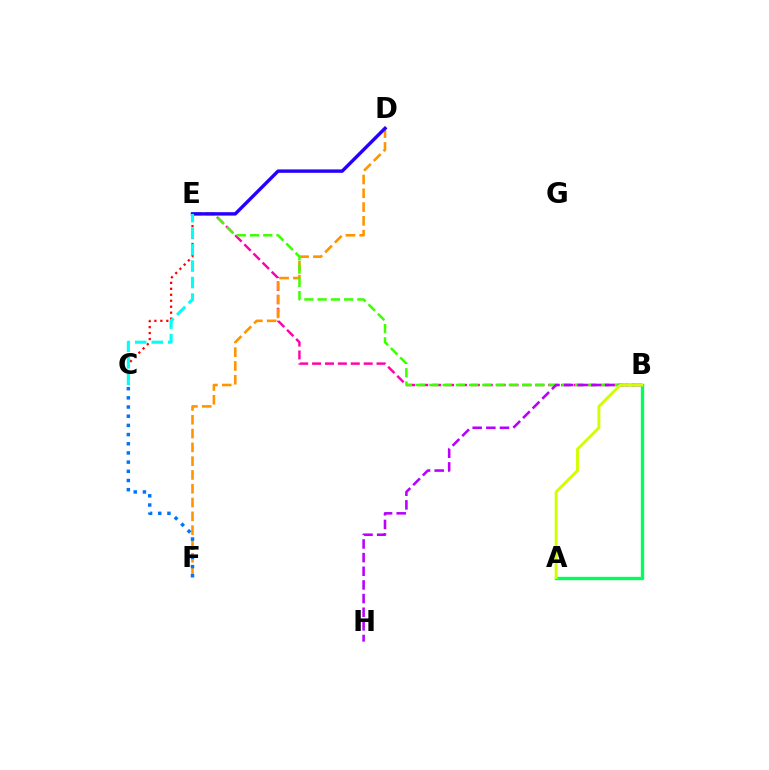{('B', 'E'): [{'color': '#ff00ac', 'line_style': 'dashed', 'thickness': 1.75}, {'color': '#3dff00', 'line_style': 'dashed', 'thickness': 1.8}], ('D', 'F'): [{'color': '#ff9400', 'line_style': 'dashed', 'thickness': 1.87}], ('C', 'E'): [{'color': '#ff0000', 'line_style': 'dotted', 'thickness': 1.62}, {'color': '#00fff6', 'line_style': 'dashed', 'thickness': 2.24}], ('B', 'H'): [{'color': '#b900ff', 'line_style': 'dashed', 'thickness': 1.85}], ('D', 'E'): [{'color': '#2500ff', 'line_style': 'solid', 'thickness': 2.45}], ('A', 'B'): [{'color': '#00ff5c', 'line_style': 'solid', 'thickness': 2.41}, {'color': '#d1ff00', 'line_style': 'solid', 'thickness': 2.09}], ('C', 'F'): [{'color': '#0074ff', 'line_style': 'dotted', 'thickness': 2.49}]}